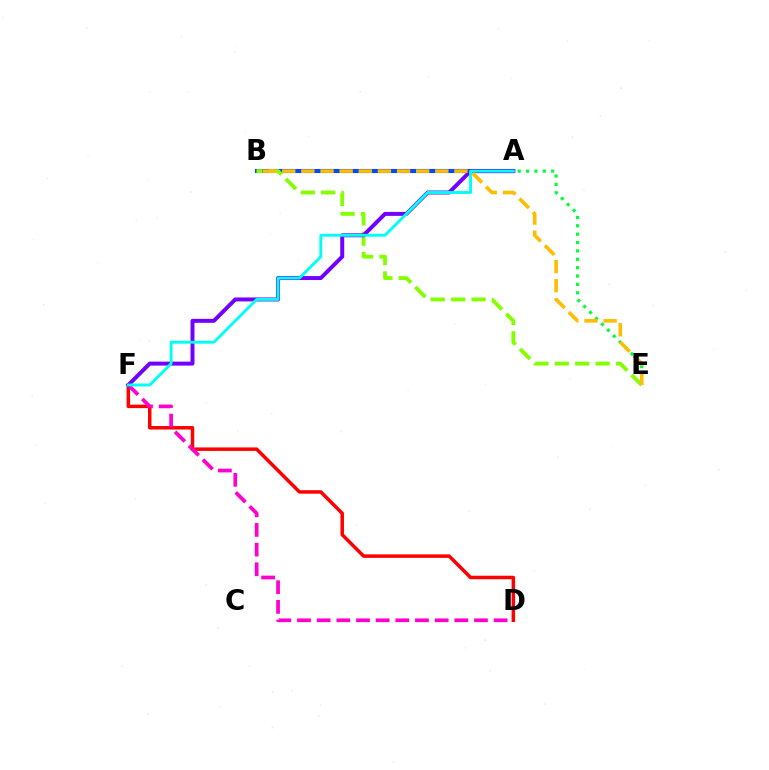{('D', 'F'): [{'color': '#ff0000', 'line_style': 'solid', 'thickness': 2.52}, {'color': '#ff00cf', 'line_style': 'dashed', 'thickness': 2.67}], ('A', 'B'): [{'color': '#004bff', 'line_style': 'solid', 'thickness': 2.97}], ('B', 'E'): [{'color': '#84ff00', 'line_style': 'dashed', 'thickness': 2.77}, {'color': '#ffbd00', 'line_style': 'dashed', 'thickness': 2.6}], ('A', 'F'): [{'color': '#7200ff', 'line_style': 'solid', 'thickness': 2.86}, {'color': '#00fff6', 'line_style': 'solid', 'thickness': 2.09}], ('A', 'E'): [{'color': '#00ff39', 'line_style': 'dotted', 'thickness': 2.28}]}